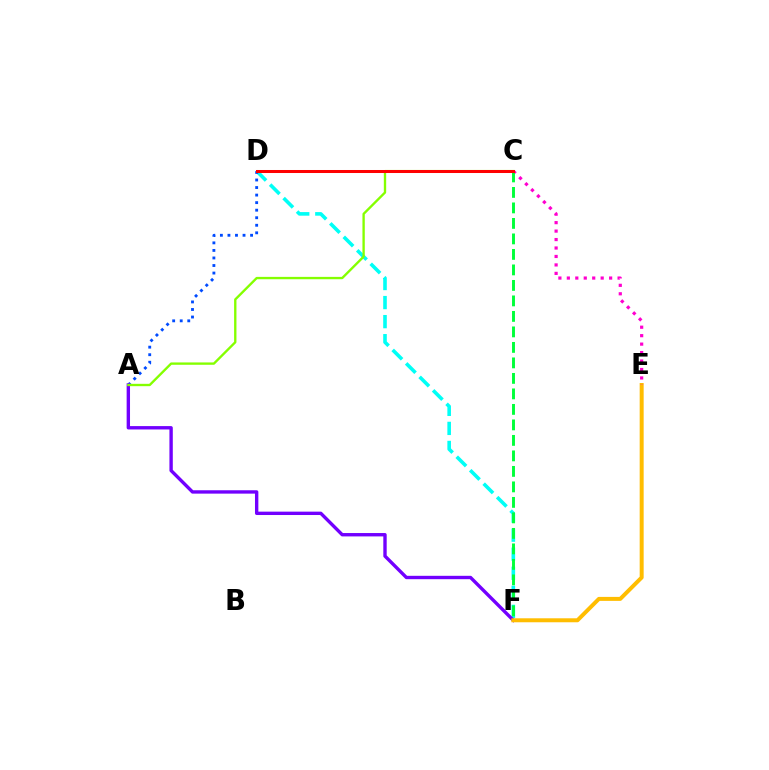{('D', 'F'): [{'color': '#00fff6', 'line_style': 'dashed', 'thickness': 2.59}], ('A', 'D'): [{'color': '#004bff', 'line_style': 'dotted', 'thickness': 2.05}], ('A', 'F'): [{'color': '#7200ff', 'line_style': 'solid', 'thickness': 2.43}], ('E', 'F'): [{'color': '#ffbd00', 'line_style': 'solid', 'thickness': 2.87}], ('C', 'E'): [{'color': '#ff00cf', 'line_style': 'dotted', 'thickness': 2.3}], ('A', 'C'): [{'color': '#84ff00', 'line_style': 'solid', 'thickness': 1.69}], ('C', 'F'): [{'color': '#00ff39', 'line_style': 'dashed', 'thickness': 2.11}], ('C', 'D'): [{'color': '#ff0000', 'line_style': 'solid', 'thickness': 2.17}]}